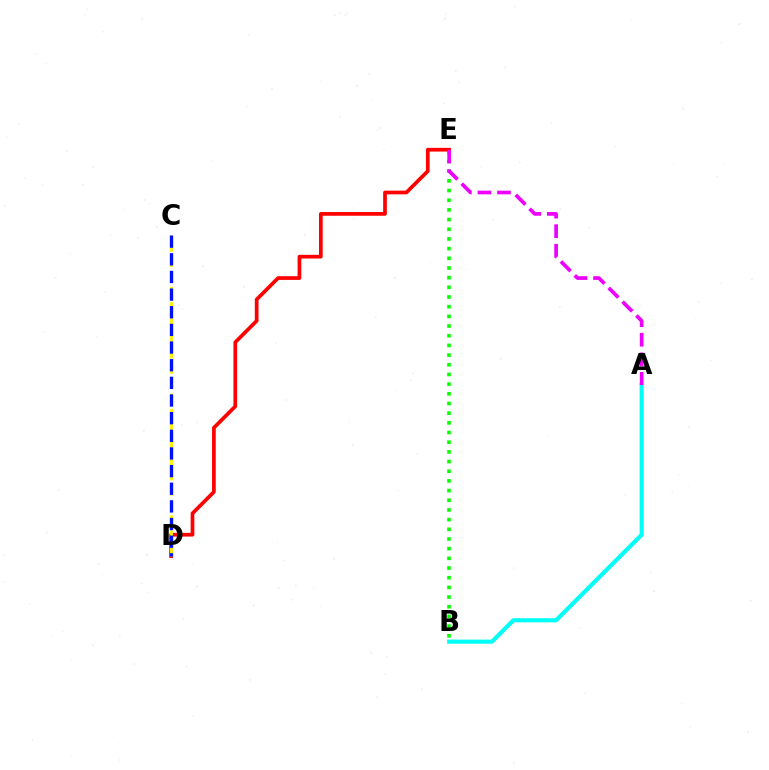{('B', 'E'): [{'color': '#08ff00', 'line_style': 'dotted', 'thickness': 2.63}], ('A', 'B'): [{'color': '#00fff6', 'line_style': 'solid', 'thickness': 2.98}], ('D', 'E'): [{'color': '#ff0000', 'line_style': 'solid', 'thickness': 2.67}], ('C', 'D'): [{'color': '#fcf500', 'line_style': 'dashed', 'thickness': 2.07}, {'color': '#0010ff', 'line_style': 'dashed', 'thickness': 2.4}], ('A', 'E'): [{'color': '#ee00ff', 'line_style': 'dashed', 'thickness': 2.66}]}